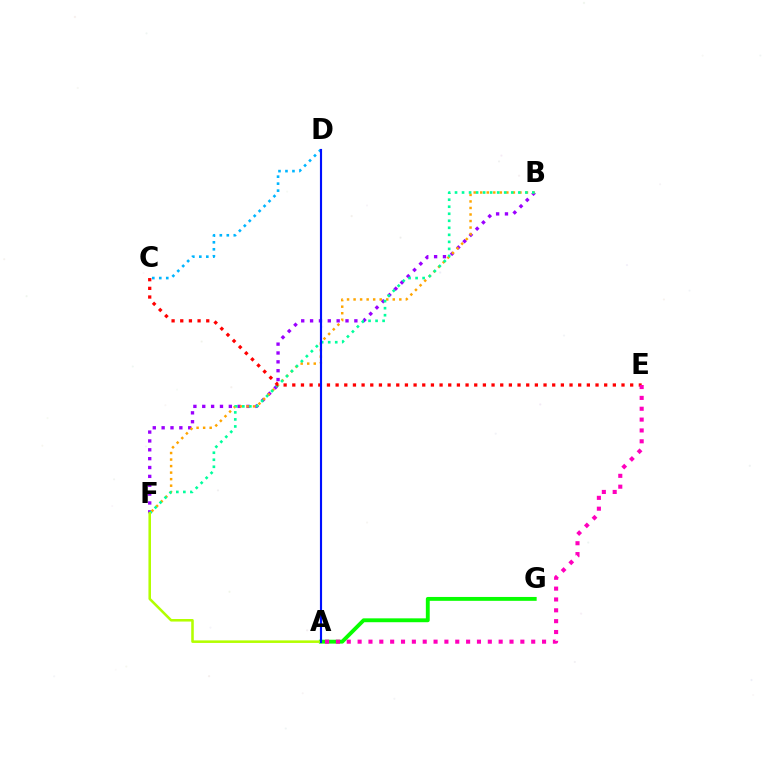{('C', 'D'): [{'color': '#00b5ff', 'line_style': 'dotted', 'thickness': 1.9}], ('B', 'F'): [{'color': '#9b00ff', 'line_style': 'dotted', 'thickness': 2.41}, {'color': '#ffa500', 'line_style': 'dotted', 'thickness': 1.78}, {'color': '#00ff9d', 'line_style': 'dotted', 'thickness': 1.91}], ('A', 'G'): [{'color': '#08ff00', 'line_style': 'solid', 'thickness': 2.79}], ('C', 'E'): [{'color': '#ff0000', 'line_style': 'dotted', 'thickness': 2.35}], ('A', 'E'): [{'color': '#ff00bd', 'line_style': 'dotted', 'thickness': 2.95}], ('A', 'F'): [{'color': '#b3ff00', 'line_style': 'solid', 'thickness': 1.84}], ('A', 'D'): [{'color': '#0010ff', 'line_style': 'solid', 'thickness': 1.55}]}